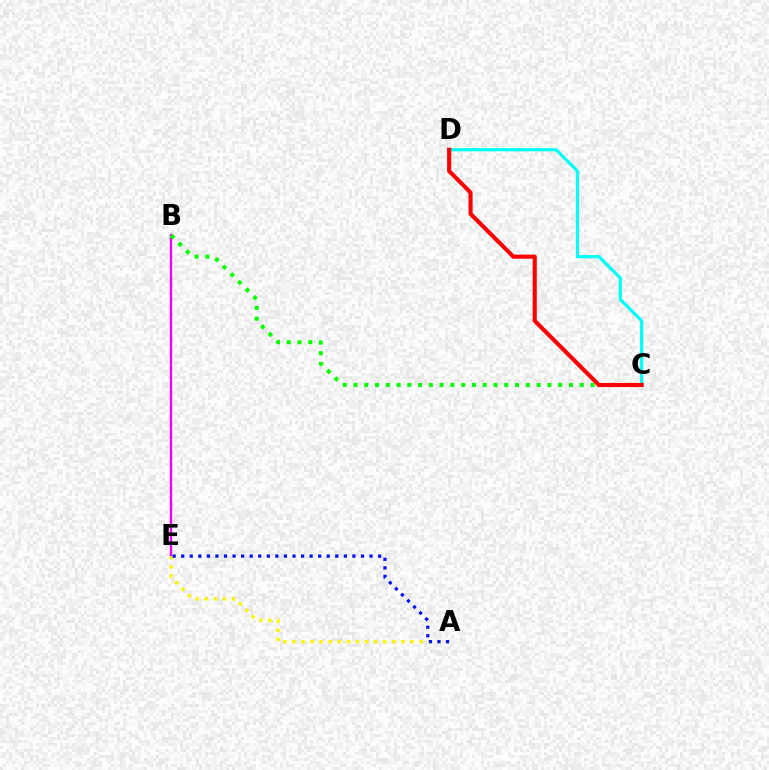{('B', 'E'): [{'color': '#ee00ff', 'line_style': 'solid', 'thickness': 1.71}], ('A', 'E'): [{'color': '#fcf500', 'line_style': 'dotted', 'thickness': 2.47}, {'color': '#0010ff', 'line_style': 'dotted', 'thickness': 2.33}], ('B', 'C'): [{'color': '#08ff00', 'line_style': 'dotted', 'thickness': 2.93}], ('C', 'D'): [{'color': '#00fff6', 'line_style': 'solid', 'thickness': 2.31}, {'color': '#ff0000', 'line_style': 'solid', 'thickness': 2.96}]}